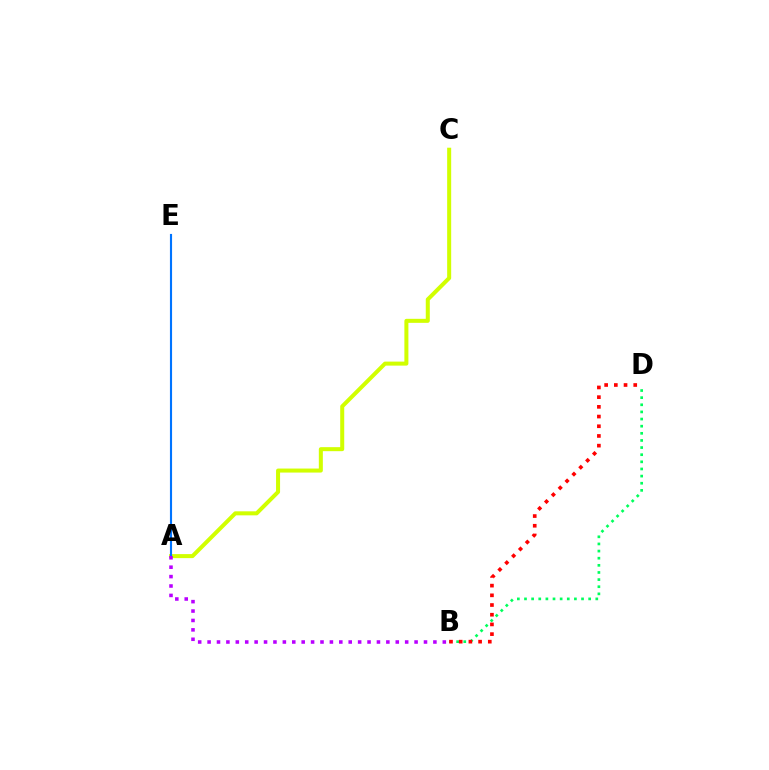{('B', 'D'): [{'color': '#00ff5c', 'line_style': 'dotted', 'thickness': 1.94}, {'color': '#ff0000', 'line_style': 'dotted', 'thickness': 2.64}], ('A', 'C'): [{'color': '#d1ff00', 'line_style': 'solid', 'thickness': 2.89}], ('A', 'E'): [{'color': '#0074ff', 'line_style': 'solid', 'thickness': 1.54}], ('A', 'B'): [{'color': '#b900ff', 'line_style': 'dotted', 'thickness': 2.56}]}